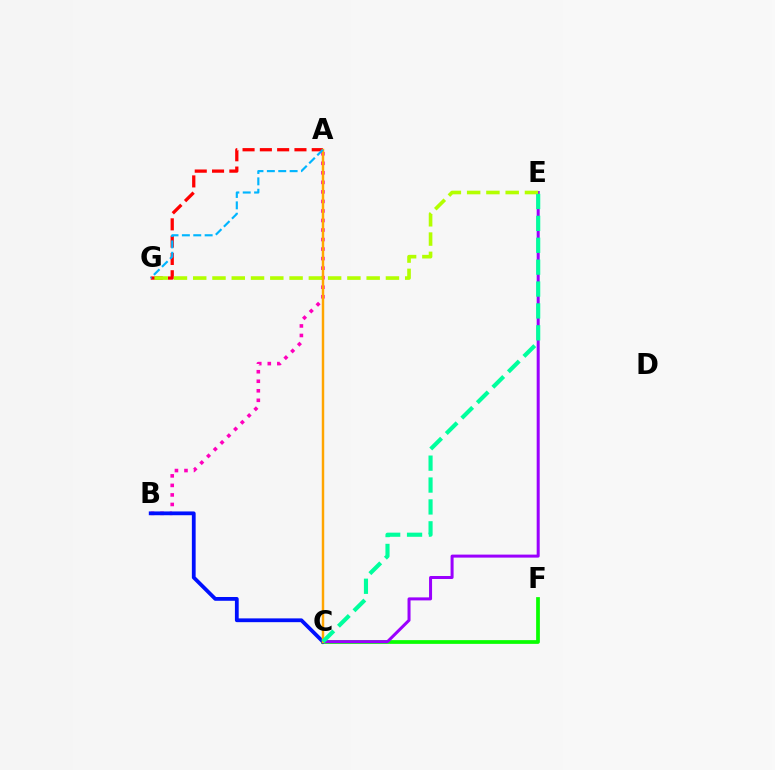{('A', 'G'): [{'color': '#ff0000', 'line_style': 'dashed', 'thickness': 2.35}, {'color': '#00b5ff', 'line_style': 'dashed', 'thickness': 1.55}], ('C', 'F'): [{'color': '#08ff00', 'line_style': 'solid', 'thickness': 2.68}], ('A', 'B'): [{'color': '#ff00bd', 'line_style': 'dotted', 'thickness': 2.59}], ('C', 'E'): [{'color': '#9b00ff', 'line_style': 'solid', 'thickness': 2.17}, {'color': '#00ff9d', 'line_style': 'dashed', 'thickness': 2.97}], ('B', 'C'): [{'color': '#0010ff', 'line_style': 'solid', 'thickness': 2.72}], ('E', 'G'): [{'color': '#b3ff00', 'line_style': 'dashed', 'thickness': 2.62}], ('A', 'C'): [{'color': '#ffa500', 'line_style': 'solid', 'thickness': 1.77}]}